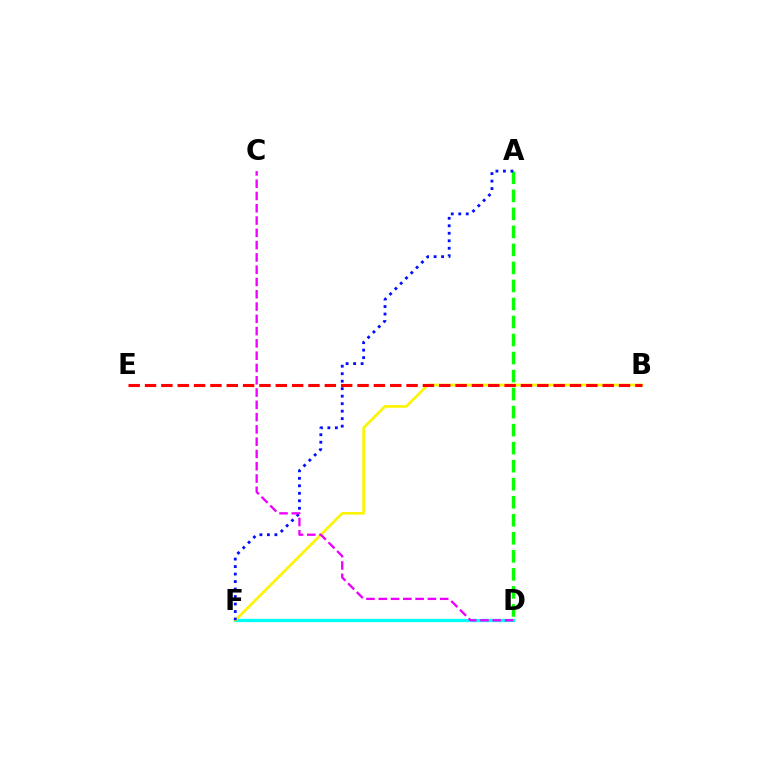{('D', 'F'): [{'color': '#00fff6', 'line_style': 'solid', 'thickness': 2.37}], ('B', 'F'): [{'color': '#fcf500', 'line_style': 'solid', 'thickness': 1.91}], ('A', 'D'): [{'color': '#08ff00', 'line_style': 'dashed', 'thickness': 2.45}], ('A', 'F'): [{'color': '#0010ff', 'line_style': 'dotted', 'thickness': 2.04}], ('B', 'E'): [{'color': '#ff0000', 'line_style': 'dashed', 'thickness': 2.22}], ('C', 'D'): [{'color': '#ee00ff', 'line_style': 'dashed', 'thickness': 1.67}]}